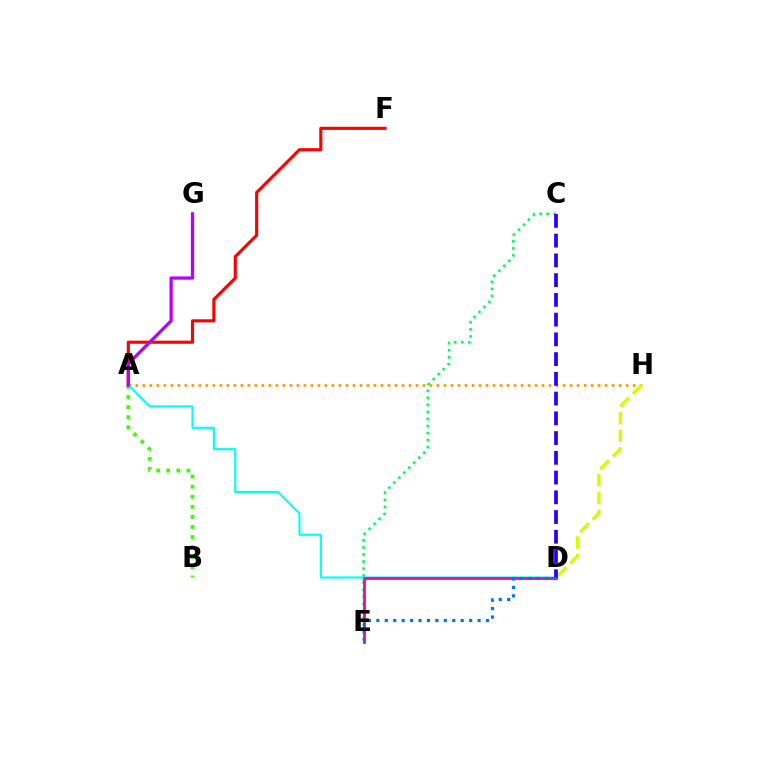{('A', 'B'): [{'color': '#3dff00', 'line_style': 'dotted', 'thickness': 2.74}], ('A', 'F'): [{'color': '#ff0000', 'line_style': 'solid', 'thickness': 2.25}], ('C', 'E'): [{'color': '#00ff5c', 'line_style': 'dotted', 'thickness': 1.92}], ('A', 'H'): [{'color': '#ff9400', 'line_style': 'dotted', 'thickness': 1.9}], ('A', 'D'): [{'color': '#00fff6', 'line_style': 'solid', 'thickness': 1.54}], ('D', 'H'): [{'color': '#d1ff00', 'line_style': 'dashed', 'thickness': 2.42}], ('D', 'E'): [{'color': '#ff00ac', 'line_style': 'solid', 'thickness': 2.03}, {'color': '#0074ff', 'line_style': 'dotted', 'thickness': 2.29}], ('C', 'D'): [{'color': '#2500ff', 'line_style': 'dashed', 'thickness': 2.68}], ('A', 'G'): [{'color': '#b900ff', 'line_style': 'solid', 'thickness': 2.35}]}